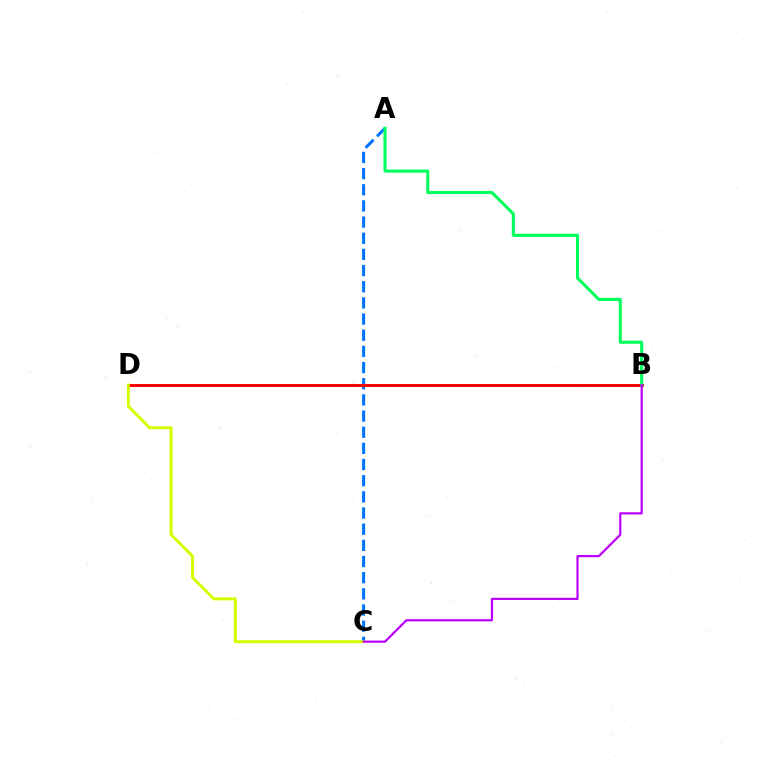{('A', 'C'): [{'color': '#0074ff', 'line_style': 'dashed', 'thickness': 2.2}], ('B', 'D'): [{'color': '#ff0000', 'line_style': 'solid', 'thickness': 2.12}], ('C', 'D'): [{'color': '#d1ff00', 'line_style': 'solid', 'thickness': 2.12}], ('A', 'B'): [{'color': '#00ff5c', 'line_style': 'solid', 'thickness': 2.22}], ('B', 'C'): [{'color': '#b900ff', 'line_style': 'solid', 'thickness': 1.58}]}